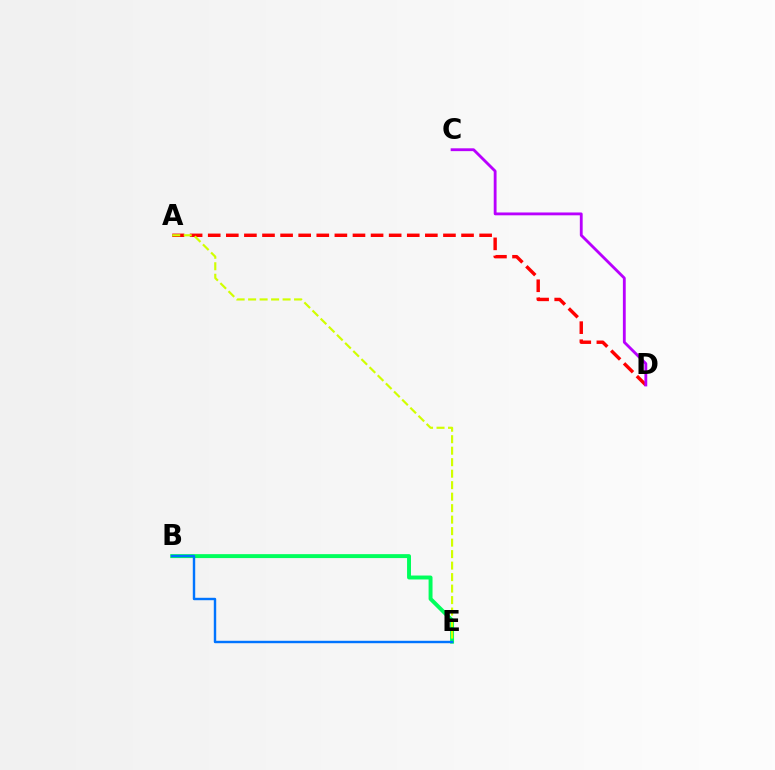{('B', 'E'): [{'color': '#00ff5c', 'line_style': 'solid', 'thickness': 2.83}, {'color': '#0074ff', 'line_style': 'solid', 'thickness': 1.74}], ('A', 'D'): [{'color': '#ff0000', 'line_style': 'dashed', 'thickness': 2.46}], ('C', 'D'): [{'color': '#b900ff', 'line_style': 'solid', 'thickness': 2.04}], ('A', 'E'): [{'color': '#d1ff00', 'line_style': 'dashed', 'thickness': 1.56}]}